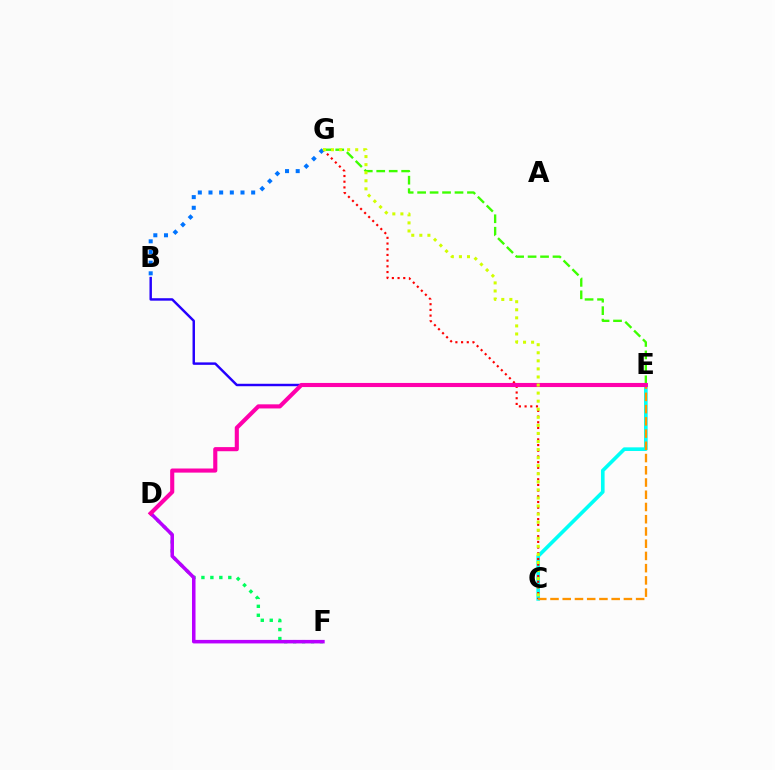{('E', 'G'): [{'color': '#3dff00', 'line_style': 'dashed', 'thickness': 1.69}], ('C', 'E'): [{'color': '#00fff6', 'line_style': 'solid', 'thickness': 2.62}, {'color': '#ff9400', 'line_style': 'dashed', 'thickness': 1.66}], ('C', 'G'): [{'color': '#ff0000', 'line_style': 'dotted', 'thickness': 1.55}, {'color': '#d1ff00', 'line_style': 'dotted', 'thickness': 2.19}], ('B', 'E'): [{'color': '#2500ff', 'line_style': 'solid', 'thickness': 1.76}], ('B', 'G'): [{'color': '#0074ff', 'line_style': 'dotted', 'thickness': 2.9}], ('D', 'F'): [{'color': '#00ff5c', 'line_style': 'dotted', 'thickness': 2.43}, {'color': '#b900ff', 'line_style': 'solid', 'thickness': 2.54}], ('D', 'E'): [{'color': '#ff00ac', 'line_style': 'solid', 'thickness': 2.96}]}